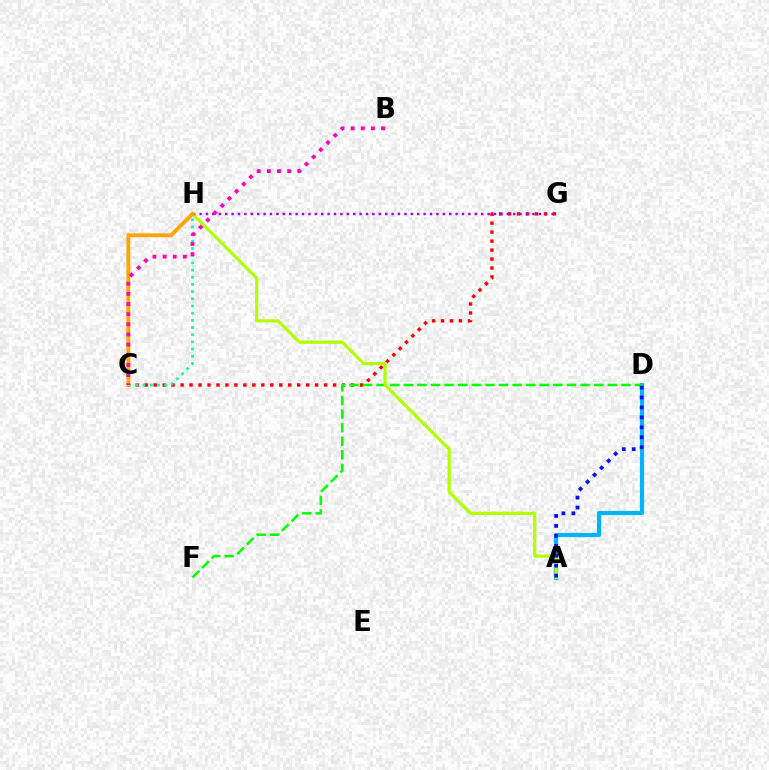{('A', 'D'): [{'color': '#00b5ff', 'line_style': 'solid', 'thickness': 2.99}, {'color': '#0010ff', 'line_style': 'dotted', 'thickness': 2.7}], ('C', 'G'): [{'color': '#ff0000', 'line_style': 'dotted', 'thickness': 2.44}], ('D', 'F'): [{'color': '#08ff00', 'line_style': 'dashed', 'thickness': 1.85}], ('A', 'H'): [{'color': '#b3ff00', 'line_style': 'solid', 'thickness': 2.3}], ('G', 'H'): [{'color': '#9b00ff', 'line_style': 'dotted', 'thickness': 1.74}], ('C', 'H'): [{'color': '#00ff9d', 'line_style': 'dotted', 'thickness': 1.95}, {'color': '#ffa500', 'line_style': 'solid', 'thickness': 2.77}], ('B', 'C'): [{'color': '#ff00bd', 'line_style': 'dotted', 'thickness': 2.76}]}